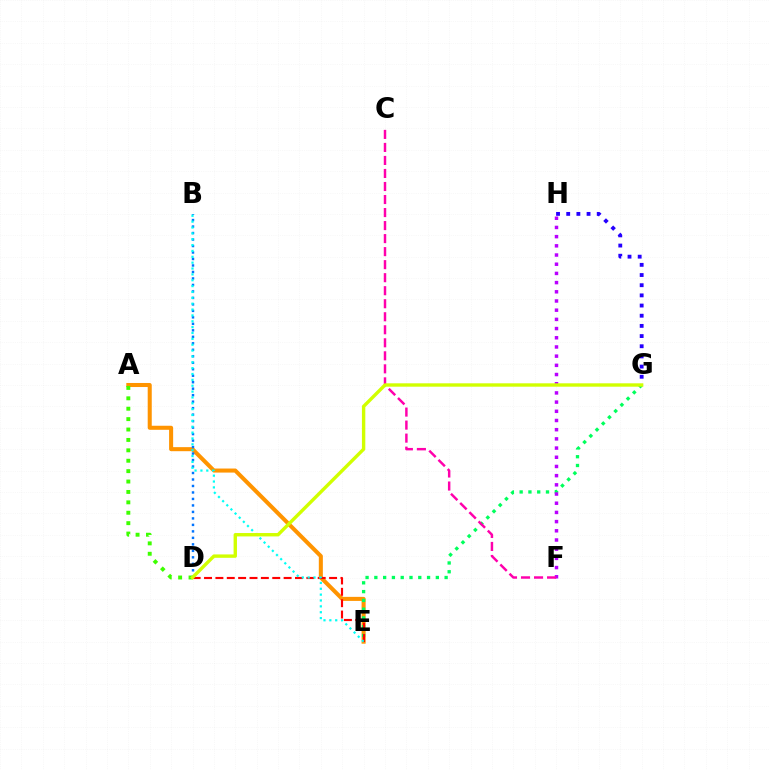{('A', 'E'): [{'color': '#ff9400', 'line_style': 'solid', 'thickness': 2.91}], ('E', 'G'): [{'color': '#00ff5c', 'line_style': 'dotted', 'thickness': 2.39}], ('D', 'E'): [{'color': '#ff0000', 'line_style': 'dashed', 'thickness': 1.54}], ('G', 'H'): [{'color': '#2500ff', 'line_style': 'dotted', 'thickness': 2.76}], ('B', 'D'): [{'color': '#0074ff', 'line_style': 'dotted', 'thickness': 1.76}], ('A', 'D'): [{'color': '#3dff00', 'line_style': 'dotted', 'thickness': 2.83}], ('B', 'E'): [{'color': '#00fff6', 'line_style': 'dotted', 'thickness': 1.59}], ('F', 'H'): [{'color': '#b900ff', 'line_style': 'dotted', 'thickness': 2.5}], ('C', 'F'): [{'color': '#ff00ac', 'line_style': 'dashed', 'thickness': 1.77}], ('D', 'G'): [{'color': '#d1ff00', 'line_style': 'solid', 'thickness': 2.44}]}